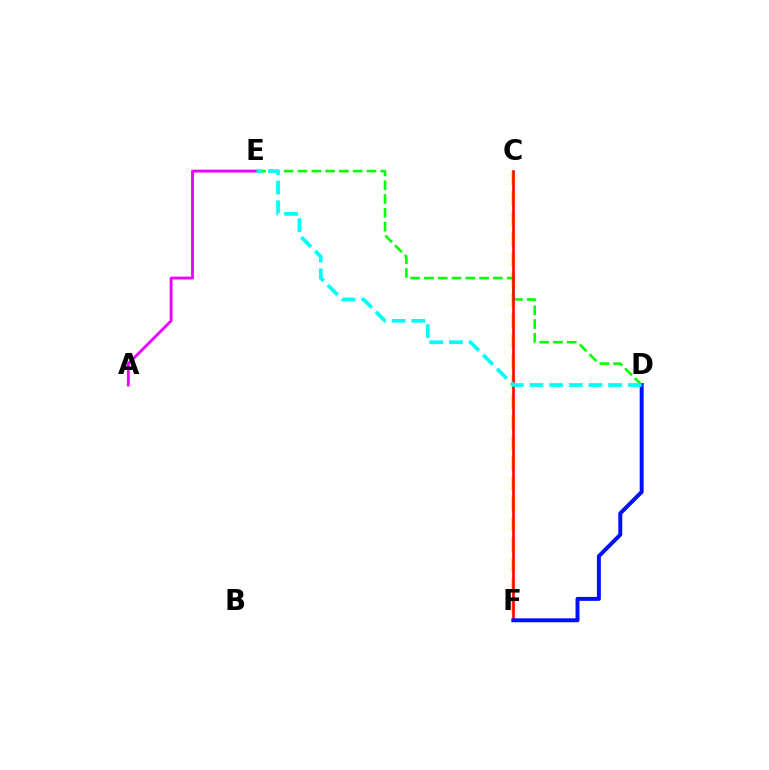{('A', 'E'): [{'color': '#ee00ff', 'line_style': 'solid', 'thickness': 2.05}], ('C', 'F'): [{'color': '#fcf500', 'line_style': 'dashed', 'thickness': 2.77}, {'color': '#ff0000', 'line_style': 'solid', 'thickness': 1.89}], ('D', 'E'): [{'color': '#08ff00', 'line_style': 'dashed', 'thickness': 1.87}, {'color': '#00fff6', 'line_style': 'dashed', 'thickness': 2.67}], ('D', 'F'): [{'color': '#0010ff', 'line_style': 'solid', 'thickness': 2.85}]}